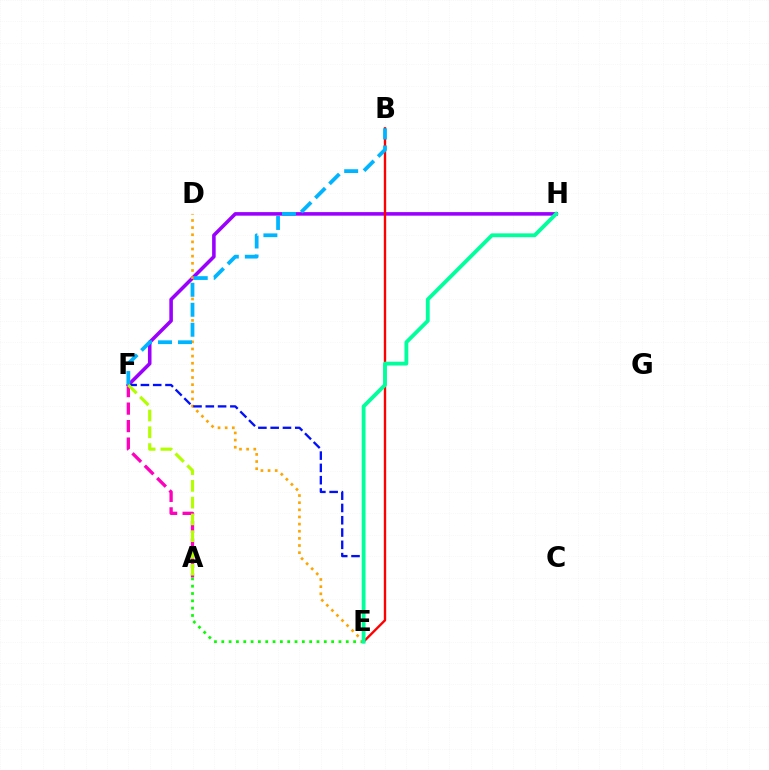{('F', 'H'): [{'color': '#9b00ff', 'line_style': 'solid', 'thickness': 2.56}], ('A', 'F'): [{'color': '#ff00bd', 'line_style': 'dashed', 'thickness': 2.38}, {'color': '#b3ff00', 'line_style': 'dashed', 'thickness': 2.28}], ('A', 'E'): [{'color': '#08ff00', 'line_style': 'dotted', 'thickness': 1.99}], ('D', 'E'): [{'color': '#ffa500', 'line_style': 'dotted', 'thickness': 1.94}], ('B', 'E'): [{'color': '#ff0000', 'line_style': 'solid', 'thickness': 1.7}], ('E', 'F'): [{'color': '#0010ff', 'line_style': 'dashed', 'thickness': 1.67}], ('E', 'H'): [{'color': '#00ff9d', 'line_style': 'solid', 'thickness': 2.75}], ('B', 'F'): [{'color': '#00b5ff', 'line_style': 'dashed', 'thickness': 2.71}]}